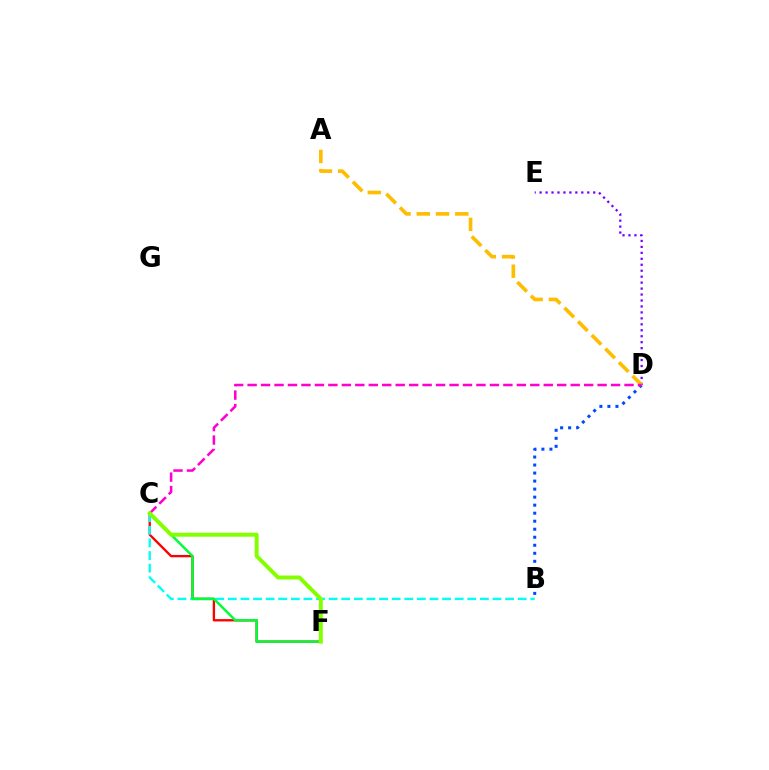{('D', 'E'): [{'color': '#7200ff', 'line_style': 'dotted', 'thickness': 1.62}], ('C', 'F'): [{'color': '#ff0000', 'line_style': 'solid', 'thickness': 1.68}, {'color': '#00ff39', 'line_style': 'solid', 'thickness': 1.79}, {'color': '#84ff00', 'line_style': 'solid', 'thickness': 2.85}], ('B', 'D'): [{'color': '#004bff', 'line_style': 'dotted', 'thickness': 2.18}], ('B', 'C'): [{'color': '#00fff6', 'line_style': 'dashed', 'thickness': 1.71}], ('A', 'D'): [{'color': '#ffbd00', 'line_style': 'dashed', 'thickness': 2.62}], ('C', 'D'): [{'color': '#ff00cf', 'line_style': 'dashed', 'thickness': 1.83}]}